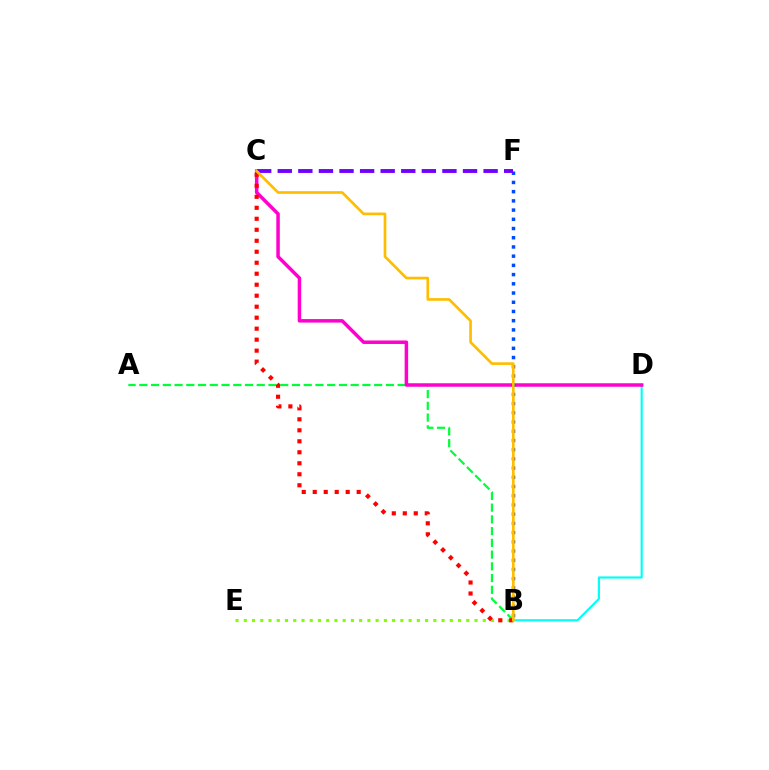{('B', 'D'): [{'color': '#00fff6', 'line_style': 'solid', 'thickness': 1.55}], ('B', 'E'): [{'color': '#84ff00', 'line_style': 'dotted', 'thickness': 2.24}], ('A', 'B'): [{'color': '#00ff39', 'line_style': 'dashed', 'thickness': 1.6}], ('C', 'D'): [{'color': '#ff00cf', 'line_style': 'solid', 'thickness': 2.51}], ('B', 'F'): [{'color': '#004bff', 'line_style': 'dotted', 'thickness': 2.5}], ('C', 'F'): [{'color': '#7200ff', 'line_style': 'dashed', 'thickness': 2.8}], ('B', 'C'): [{'color': '#ff0000', 'line_style': 'dotted', 'thickness': 2.99}, {'color': '#ffbd00', 'line_style': 'solid', 'thickness': 1.92}]}